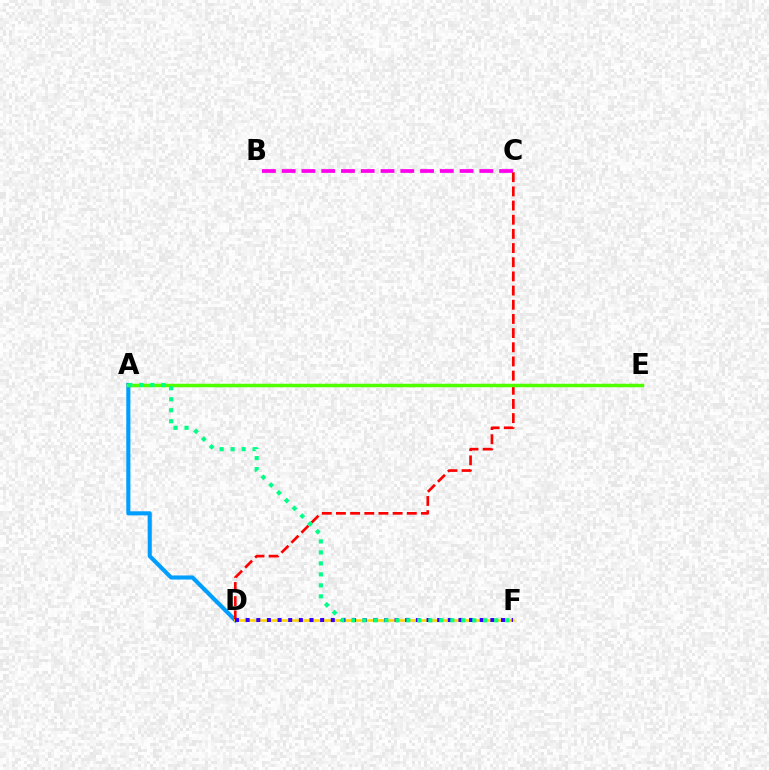{('A', 'D'): [{'color': '#009eff', 'line_style': 'solid', 'thickness': 2.94}], ('C', 'D'): [{'color': '#ff0000', 'line_style': 'dashed', 'thickness': 1.93}], ('D', 'F'): [{'color': '#ffd500', 'line_style': 'solid', 'thickness': 1.86}, {'color': '#3700ff', 'line_style': 'dotted', 'thickness': 2.89}], ('A', 'E'): [{'color': '#4fff00', 'line_style': 'solid', 'thickness': 2.52}], ('A', 'F'): [{'color': '#00ff86', 'line_style': 'dotted', 'thickness': 2.99}], ('B', 'C'): [{'color': '#ff00ed', 'line_style': 'dashed', 'thickness': 2.69}]}